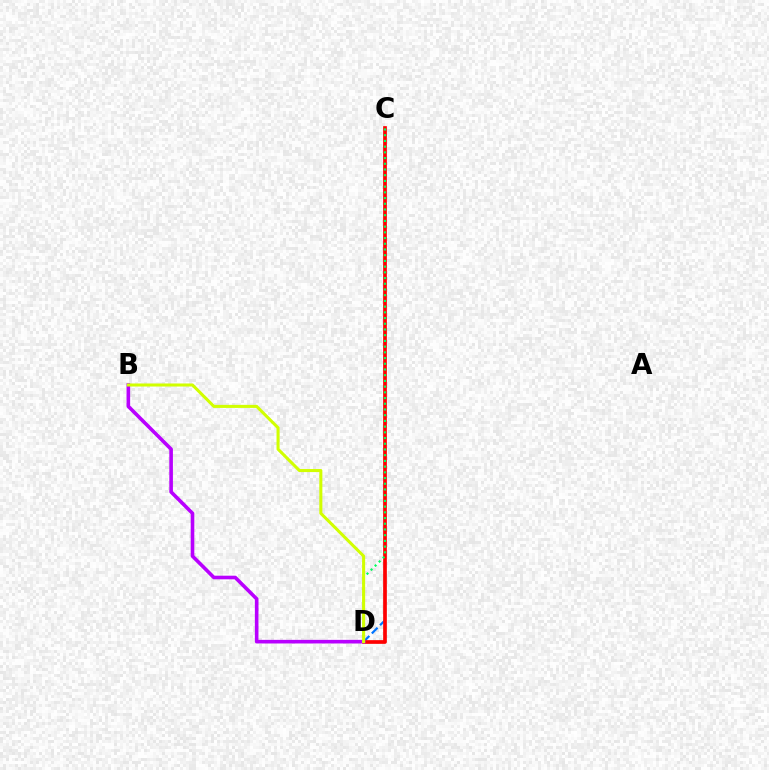{('C', 'D'): [{'color': '#0074ff', 'line_style': 'dashed', 'thickness': 1.58}, {'color': '#ff0000', 'line_style': 'solid', 'thickness': 2.66}, {'color': '#00ff5c', 'line_style': 'dotted', 'thickness': 1.55}], ('B', 'D'): [{'color': '#b900ff', 'line_style': 'solid', 'thickness': 2.6}, {'color': '#d1ff00', 'line_style': 'solid', 'thickness': 2.19}]}